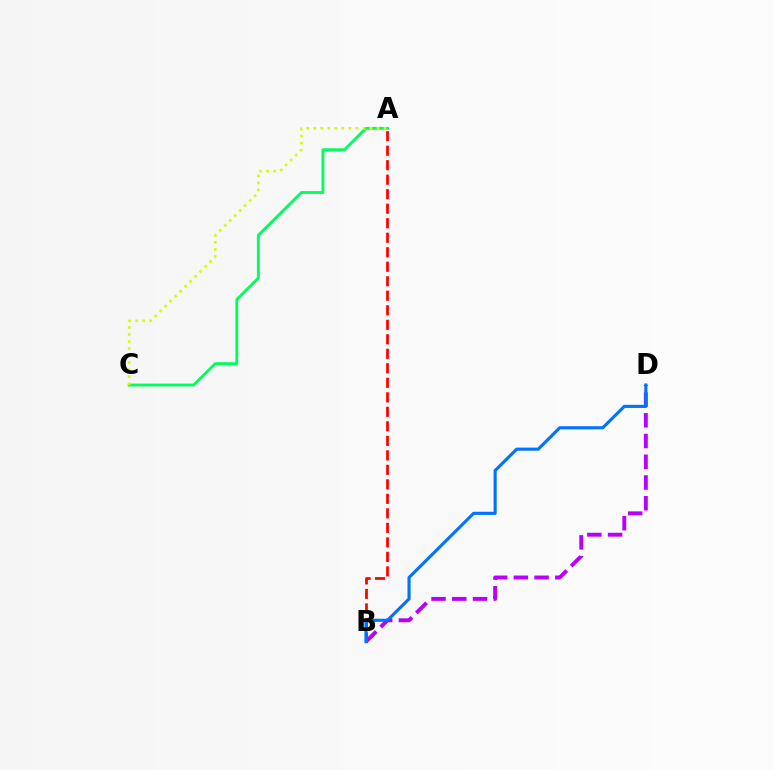{('A', 'B'): [{'color': '#ff0000', 'line_style': 'dashed', 'thickness': 1.97}], ('B', 'D'): [{'color': '#b900ff', 'line_style': 'dashed', 'thickness': 2.82}, {'color': '#0074ff', 'line_style': 'solid', 'thickness': 2.25}], ('A', 'C'): [{'color': '#00ff5c', 'line_style': 'solid', 'thickness': 2.05}, {'color': '#d1ff00', 'line_style': 'dotted', 'thickness': 1.91}]}